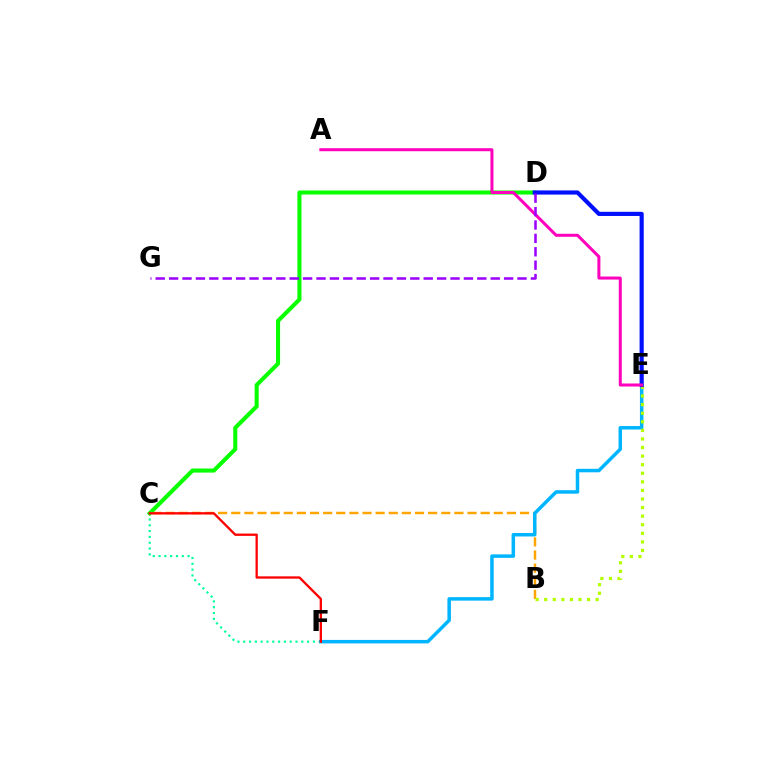{('B', 'C'): [{'color': '#ffa500', 'line_style': 'dashed', 'thickness': 1.78}], ('C', 'F'): [{'color': '#00ff9d', 'line_style': 'dotted', 'thickness': 1.58}, {'color': '#ff0000', 'line_style': 'solid', 'thickness': 1.66}], ('E', 'F'): [{'color': '#00b5ff', 'line_style': 'solid', 'thickness': 2.51}], ('B', 'E'): [{'color': '#b3ff00', 'line_style': 'dotted', 'thickness': 2.33}], ('C', 'D'): [{'color': '#08ff00', 'line_style': 'solid', 'thickness': 2.93}], ('D', 'E'): [{'color': '#0010ff', 'line_style': 'solid', 'thickness': 2.99}], ('A', 'E'): [{'color': '#ff00bd', 'line_style': 'solid', 'thickness': 2.17}], ('D', 'G'): [{'color': '#9b00ff', 'line_style': 'dashed', 'thickness': 1.82}]}